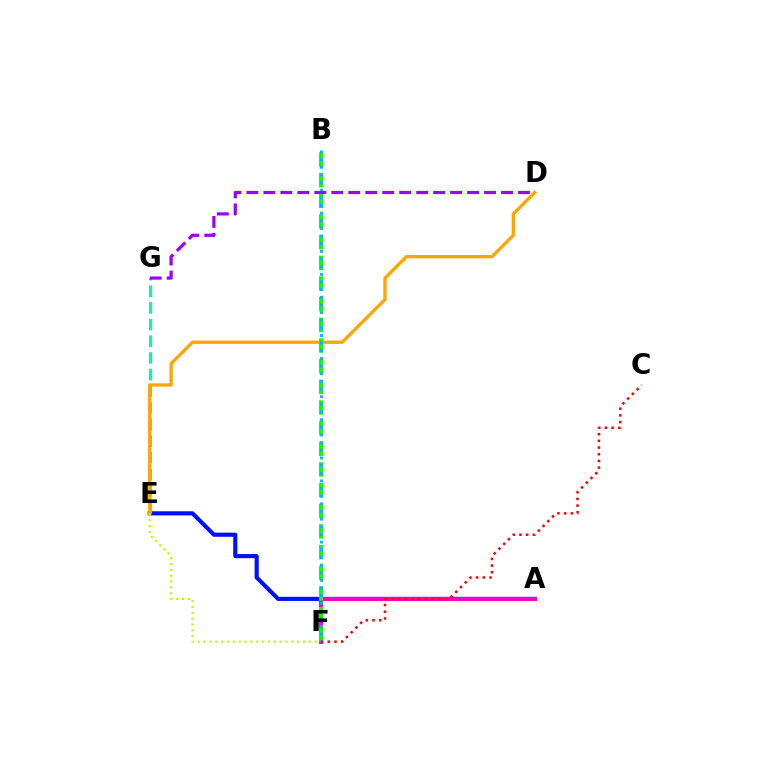{('A', 'E'): [{'color': '#0010ff', 'line_style': 'solid', 'thickness': 2.97}], ('E', 'G'): [{'color': '#00ff9d', 'line_style': 'dashed', 'thickness': 2.26}], ('D', 'E'): [{'color': '#ffa500', 'line_style': 'solid', 'thickness': 2.37}], ('E', 'F'): [{'color': '#b3ff00', 'line_style': 'dotted', 'thickness': 1.59}], ('A', 'F'): [{'color': '#ff00bd', 'line_style': 'solid', 'thickness': 2.87}], ('B', 'F'): [{'color': '#08ff00', 'line_style': 'dashed', 'thickness': 2.81}, {'color': '#00b5ff', 'line_style': 'dotted', 'thickness': 2.08}], ('D', 'G'): [{'color': '#9b00ff', 'line_style': 'dashed', 'thickness': 2.31}], ('C', 'F'): [{'color': '#ff0000', 'line_style': 'dotted', 'thickness': 1.82}]}